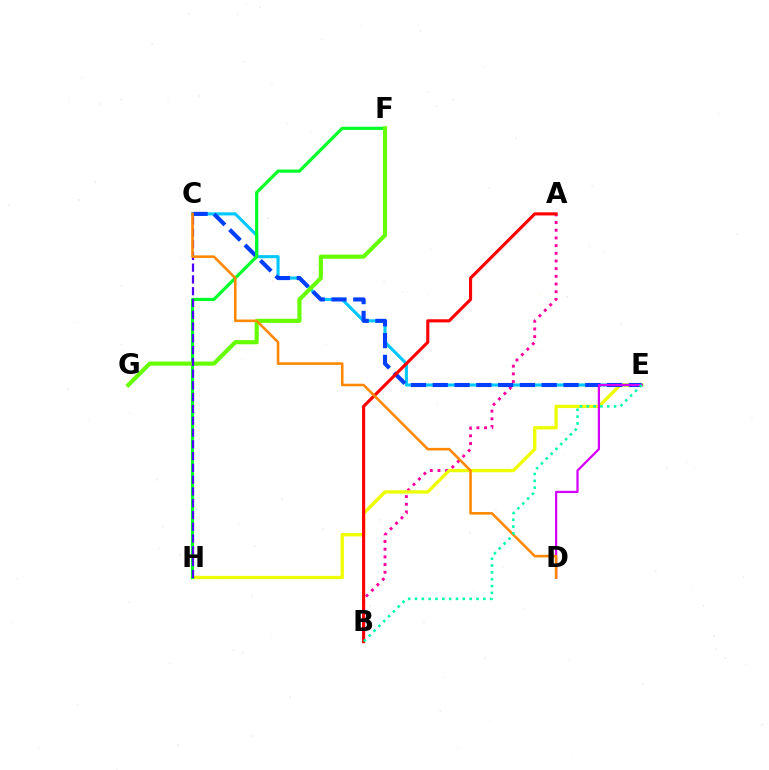{('C', 'E'): [{'color': '#00c7ff', 'line_style': 'solid', 'thickness': 2.23}, {'color': '#003fff', 'line_style': 'dashed', 'thickness': 2.96}], ('A', 'B'): [{'color': '#ff00a0', 'line_style': 'dotted', 'thickness': 2.09}, {'color': '#ff0000', 'line_style': 'solid', 'thickness': 2.25}], ('E', 'H'): [{'color': '#eeff00', 'line_style': 'solid', 'thickness': 2.38}], ('F', 'H'): [{'color': '#00ff27', 'line_style': 'solid', 'thickness': 2.28}], ('F', 'G'): [{'color': '#66ff00', 'line_style': 'solid', 'thickness': 2.96}], ('C', 'H'): [{'color': '#4f00ff', 'line_style': 'dashed', 'thickness': 1.6}], ('D', 'E'): [{'color': '#d600ff', 'line_style': 'solid', 'thickness': 1.62}], ('C', 'D'): [{'color': '#ff8800', 'line_style': 'solid', 'thickness': 1.86}], ('B', 'E'): [{'color': '#00ffaf', 'line_style': 'dotted', 'thickness': 1.86}]}